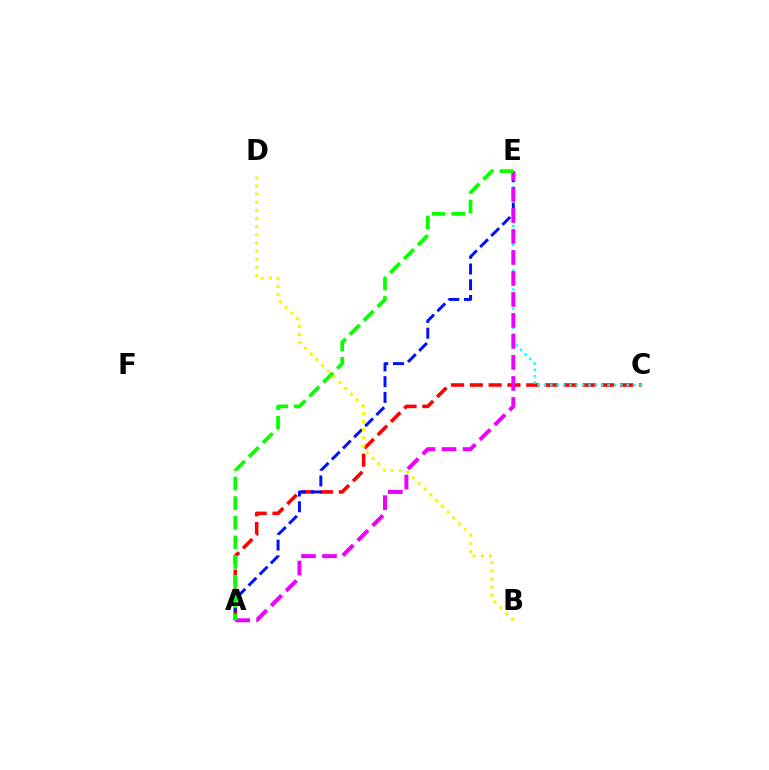{('A', 'C'): [{'color': '#ff0000', 'line_style': 'dashed', 'thickness': 2.55}], ('C', 'E'): [{'color': '#00fff6', 'line_style': 'dotted', 'thickness': 1.73}], ('A', 'E'): [{'color': '#0010ff', 'line_style': 'dashed', 'thickness': 2.14}, {'color': '#ee00ff', 'line_style': 'dashed', 'thickness': 2.85}, {'color': '#08ff00', 'line_style': 'dashed', 'thickness': 2.67}], ('B', 'D'): [{'color': '#fcf500', 'line_style': 'dotted', 'thickness': 2.21}]}